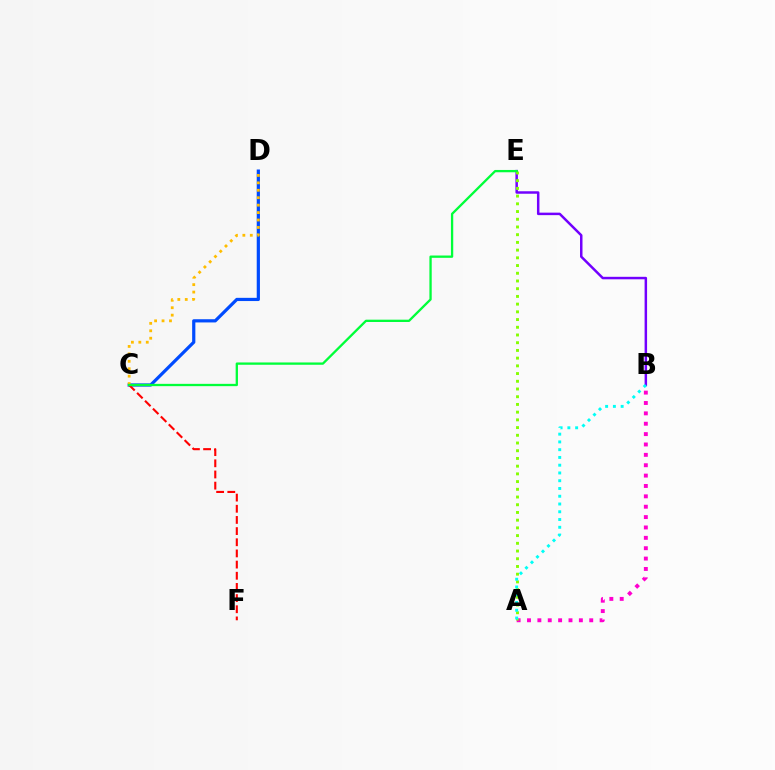{('A', 'B'): [{'color': '#ff00cf', 'line_style': 'dotted', 'thickness': 2.82}, {'color': '#00fff6', 'line_style': 'dotted', 'thickness': 2.11}], ('C', 'D'): [{'color': '#004bff', 'line_style': 'solid', 'thickness': 2.31}, {'color': '#ffbd00', 'line_style': 'dotted', 'thickness': 2.02}], ('B', 'E'): [{'color': '#7200ff', 'line_style': 'solid', 'thickness': 1.79}], ('C', 'F'): [{'color': '#ff0000', 'line_style': 'dashed', 'thickness': 1.52}], ('A', 'E'): [{'color': '#84ff00', 'line_style': 'dotted', 'thickness': 2.1}], ('C', 'E'): [{'color': '#00ff39', 'line_style': 'solid', 'thickness': 1.66}]}